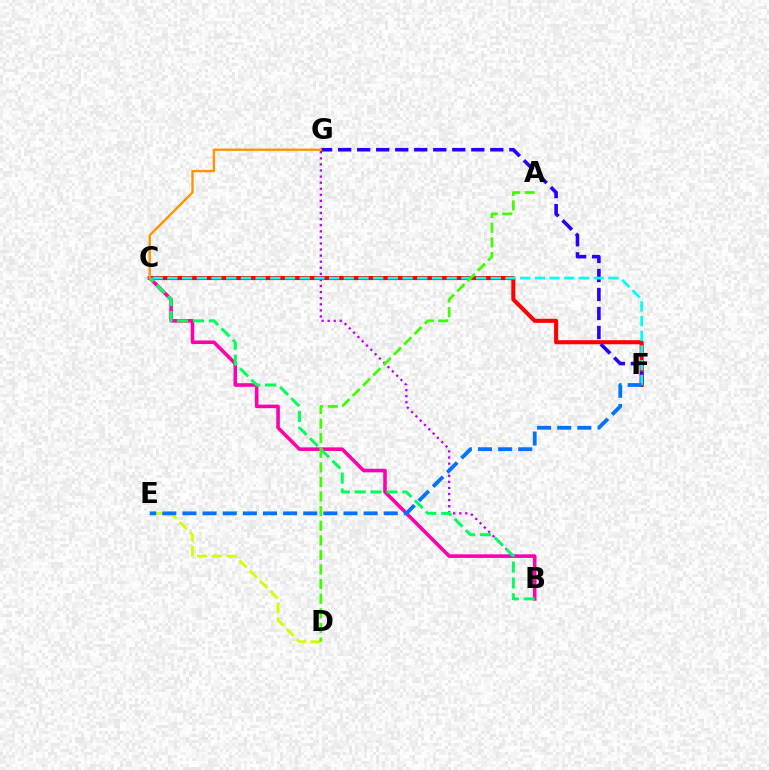{('B', 'G'): [{'color': '#b900ff', 'line_style': 'dotted', 'thickness': 1.65}], ('C', 'F'): [{'color': '#ff0000', 'line_style': 'solid', 'thickness': 2.93}, {'color': '#00fff6', 'line_style': 'dashed', 'thickness': 2.0}], ('B', 'C'): [{'color': '#ff00ac', 'line_style': 'solid', 'thickness': 2.58}, {'color': '#00ff5c', 'line_style': 'dashed', 'thickness': 2.16}], ('F', 'G'): [{'color': '#2500ff', 'line_style': 'dashed', 'thickness': 2.58}], ('D', 'E'): [{'color': '#d1ff00', 'line_style': 'dashed', 'thickness': 2.0}], ('E', 'F'): [{'color': '#0074ff', 'line_style': 'dashed', 'thickness': 2.73}], ('A', 'D'): [{'color': '#3dff00', 'line_style': 'dashed', 'thickness': 1.98}], ('C', 'G'): [{'color': '#ff9400', 'line_style': 'solid', 'thickness': 1.71}]}